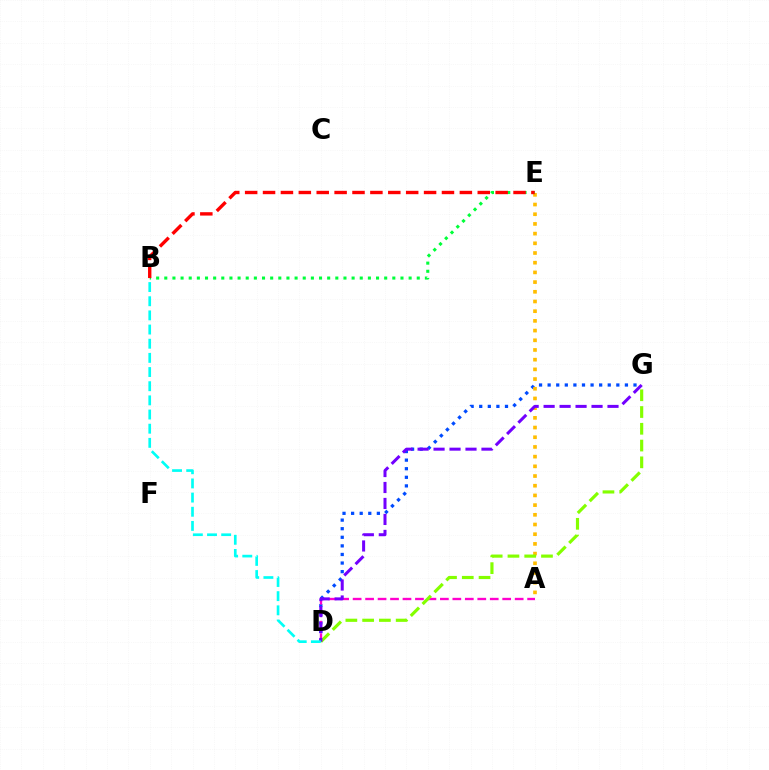{('D', 'G'): [{'color': '#004bff', 'line_style': 'dotted', 'thickness': 2.33}, {'color': '#84ff00', 'line_style': 'dashed', 'thickness': 2.28}, {'color': '#7200ff', 'line_style': 'dashed', 'thickness': 2.17}], ('A', 'E'): [{'color': '#ffbd00', 'line_style': 'dotted', 'thickness': 2.63}], ('B', 'E'): [{'color': '#00ff39', 'line_style': 'dotted', 'thickness': 2.21}, {'color': '#ff0000', 'line_style': 'dashed', 'thickness': 2.43}], ('A', 'D'): [{'color': '#ff00cf', 'line_style': 'dashed', 'thickness': 1.69}], ('B', 'D'): [{'color': '#00fff6', 'line_style': 'dashed', 'thickness': 1.92}]}